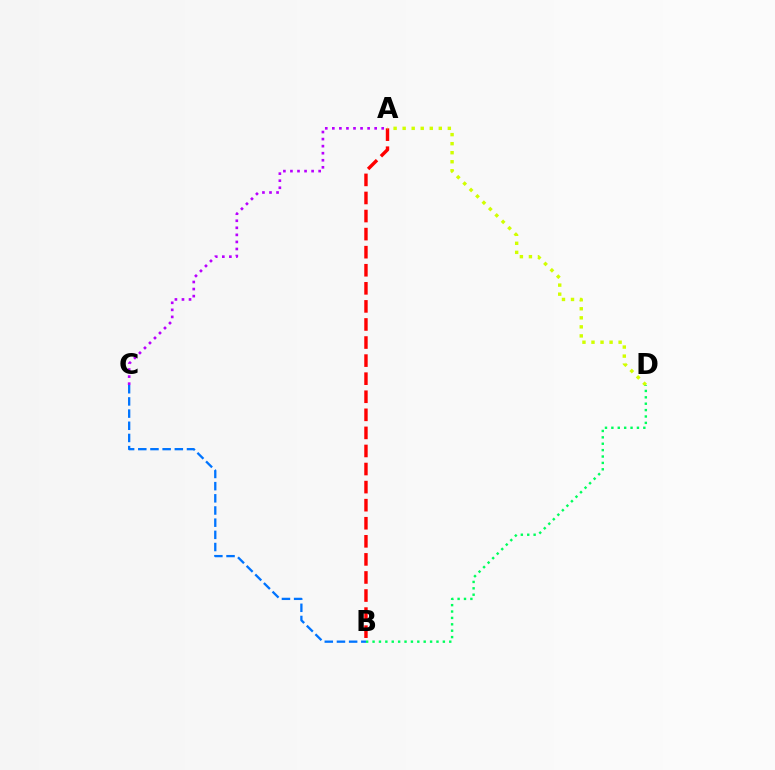{('A', 'B'): [{'color': '#ff0000', 'line_style': 'dashed', 'thickness': 2.45}], ('A', 'D'): [{'color': '#d1ff00', 'line_style': 'dotted', 'thickness': 2.46}], ('B', 'D'): [{'color': '#00ff5c', 'line_style': 'dotted', 'thickness': 1.74}], ('A', 'C'): [{'color': '#b900ff', 'line_style': 'dotted', 'thickness': 1.92}], ('B', 'C'): [{'color': '#0074ff', 'line_style': 'dashed', 'thickness': 1.65}]}